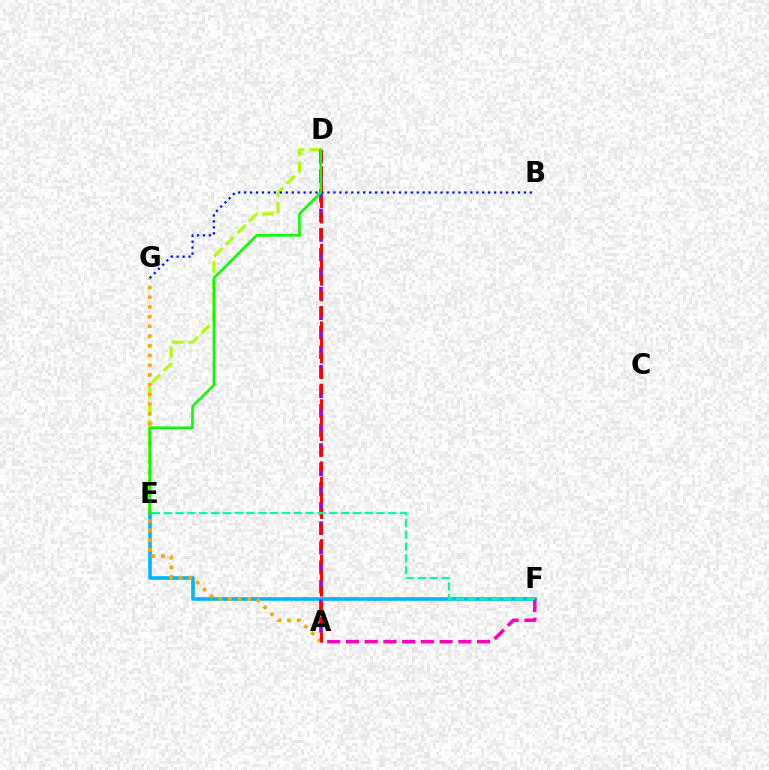{('D', 'E'): [{'color': '#b3ff00', 'line_style': 'dashed', 'thickness': 2.24}, {'color': '#08ff00', 'line_style': 'solid', 'thickness': 1.86}], ('E', 'F'): [{'color': '#00b5ff', 'line_style': 'solid', 'thickness': 2.6}, {'color': '#00ff9d', 'line_style': 'dashed', 'thickness': 1.61}], ('A', 'F'): [{'color': '#ff00bd', 'line_style': 'dashed', 'thickness': 2.54}], ('A', 'D'): [{'color': '#9b00ff', 'line_style': 'dashed', 'thickness': 2.65}, {'color': '#ff0000', 'line_style': 'dashed', 'thickness': 2.11}], ('A', 'G'): [{'color': '#ffa500', 'line_style': 'dotted', 'thickness': 2.64}], ('B', 'G'): [{'color': '#0010ff', 'line_style': 'dotted', 'thickness': 1.62}]}